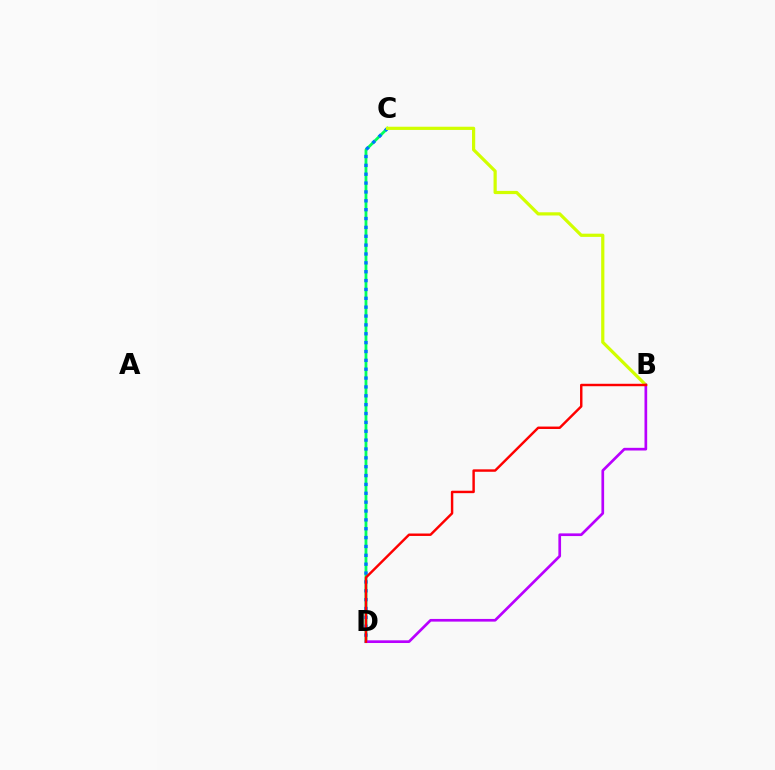{('C', 'D'): [{'color': '#00ff5c', 'line_style': 'solid', 'thickness': 2.02}, {'color': '#0074ff', 'line_style': 'dotted', 'thickness': 2.41}], ('B', 'C'): [{'color': '#d1ff00', 'line_style': 'solid', 'thickness': 2.31}], ('B', 'D'): [{'color': '#b900ff', 'line_style': 'solid', 'thickness': 1.94}, {'color': '#ff0000', 'line_style': 'solid', 'thickness': 1.76}]}